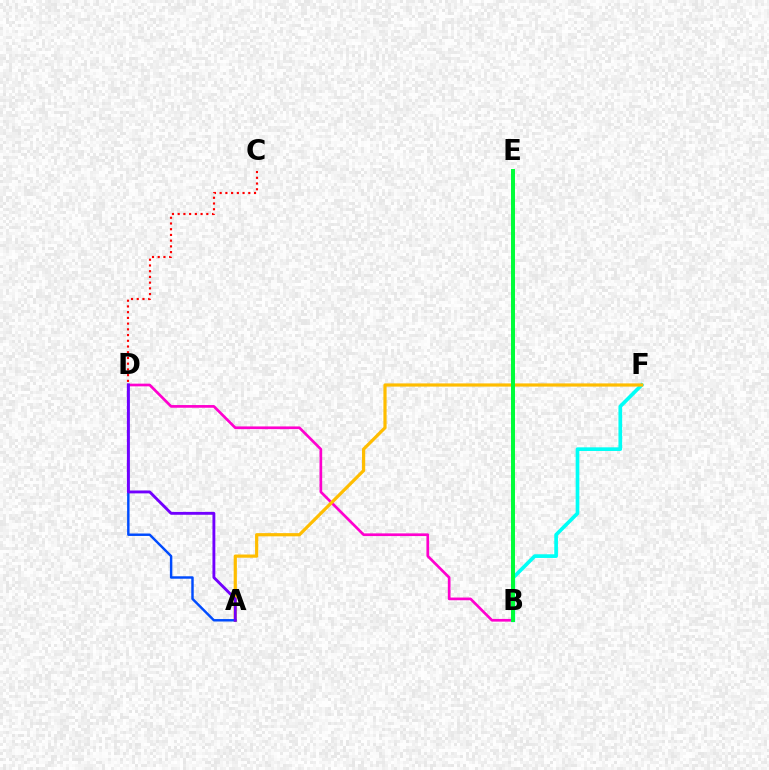{('B', 'E'): [{'color': '#84ff00', 'line_style': 'dotted', 'thickness': 2.69}, {'color': '#00ff39', 'line_style': 'solid', 'thickness': 2.86}], ('B', 'F'): [{'color': '#00fff6', 'line_style': 'solid', 'thickness': 2.64}], ('B', 'D'): [{'color': '#ff00cf', 'line_style': 'solid', 'thickness': 1.94}], ('C', 'D'): [{'color': '#ff0000', 'line_style': 'dotted', 'thickness': 1.56}], ('A', 'F'): [{'color': '#ffbd00', 'line_style': 'solid', 'thickness': 2.3}], ('A', 'D'): [{'color': '#004bff', 'line_style': 'solid', 'thickness': 1.76}, {'color': '#7200ff', 'line_style': 'solid', 'thickness': 2.06}]}